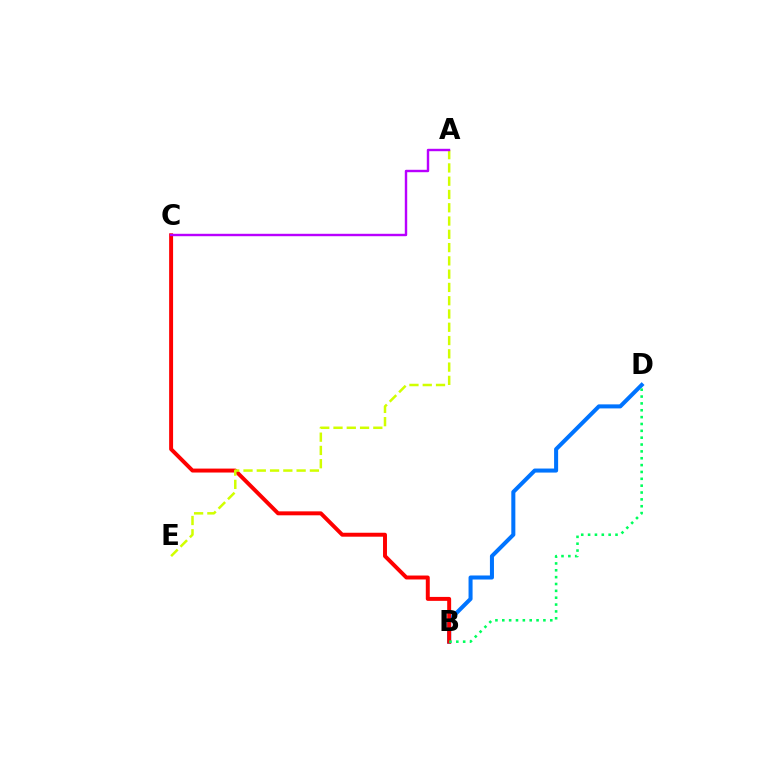{('B', 'D'): [{'color': '#0074ff', 'line_style': 'solid', 'thickness': 2.91}, {'color': '#00ff5c', 'line_style': 'dotted', 'thickness': 1.86}], ('B', 'C'): [{'color': '#ff0000', 'line_style': 'solid', 'thickness': 2.84}], ('A', 'E'): [{'color': '#d1ff00', 'line_style': 'dashed', 'thickness': 1.8}], ('A', 'C'): [{'color': '#b900ff', 'line_style': 'solid', 'thickness': 1.74}]}